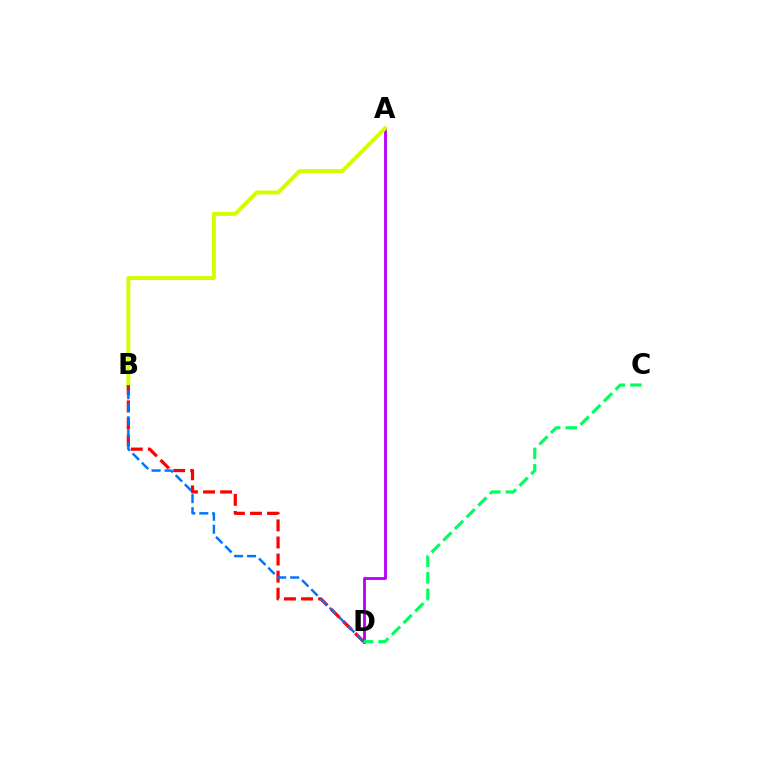{('A', 'D'): [{'color': '#b900ff', 'line_style': 'solid', 'thickness': 2.05}], ('A', 'B'): [{'color': '#d1ff00', 'line_style': 'solid', 'thickness': 2.83}], ('B', 'D'): [{'color': '#ff0000', 'line_style': 'dashed', 'thickness': 2.32}, {'color': '#0074ff', 'line_style': 'dashed', 'thickness': 1.77}], ('C', 'D'): [{'color': '#00ff5c', 'line_style': 'dashed', 'thickness': 2.24}]}